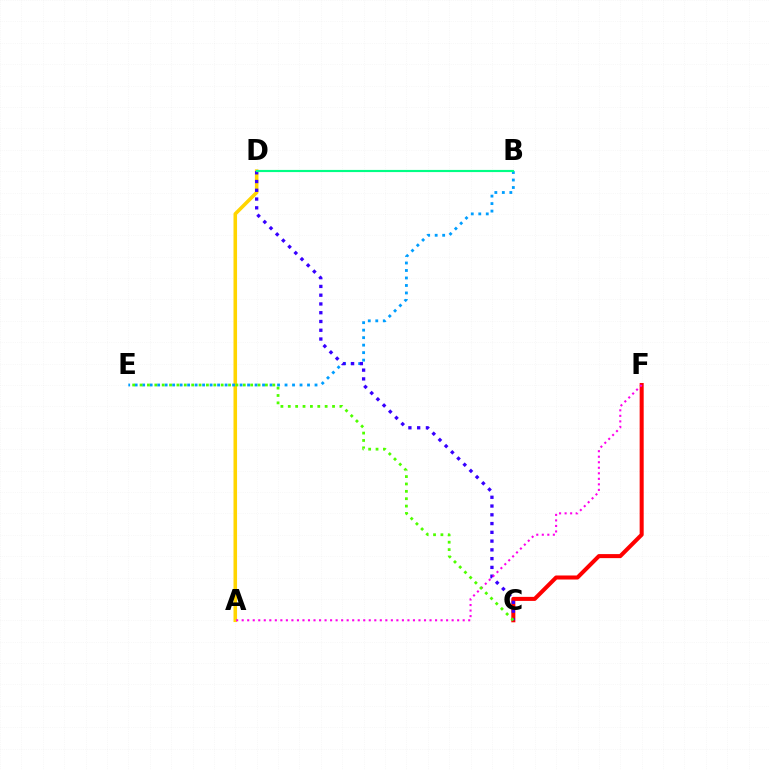{('C', 'F'): [{'color': '#ff0000', 'line_style': 'solid', 'thickness': 2.91}], ('A', 'D'): [{'color': '#ffd500', 'line_style': 'solid', 'thickness': 2.57}], ('B', 'E'): [{'color': '#009eff', 'line_style': 'dotted', 'thickness': 2.04}], ('C', 'D'): [{'color': '#3700ff', 'line_style': 'dotted', 'thickness': 2.38}], ('A', 'F'): [{'color': '#ff00ed', 'line_style': 'dotted', 'thickness': 1.5}], ('C', 'E'): [{'color': '#4fff00', 'line_style': 'dotted', 'thickness': 2.0}], ('B', 'D'): [{'color': '#00ff86', 'line_style': 'solid', 'thickness': 1.56}]}